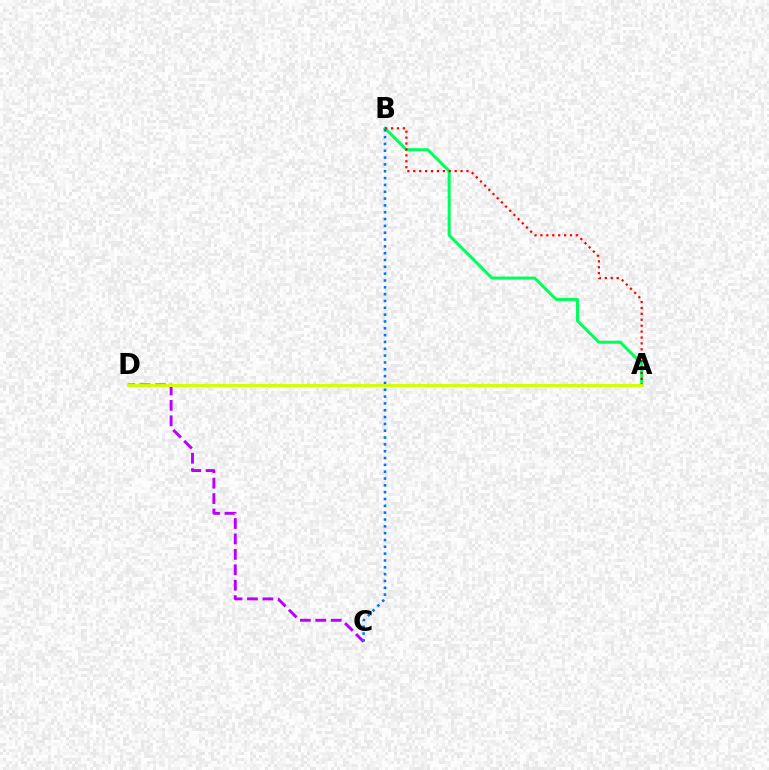{('A', 'B'): [{'color': '#00ff5c', 'line_style': 'solid', 'thickness': 2.17}, {'color': '#ff0000', 'line_style': 'dotted', 'thickness': 1.61}], ('C', 'D'): [{'color': '#b900ff', 'line_style': 'dashed', 'thickness': 2.1}], ('B', 'C'): [{'color': '#0074ff', 'line_style': 'dotted', 'thickness': 1.86}], ('A', 'D'): [{'color': '#d1ff00', 'line_style': 'solid', 'thickness': 2.09}]}